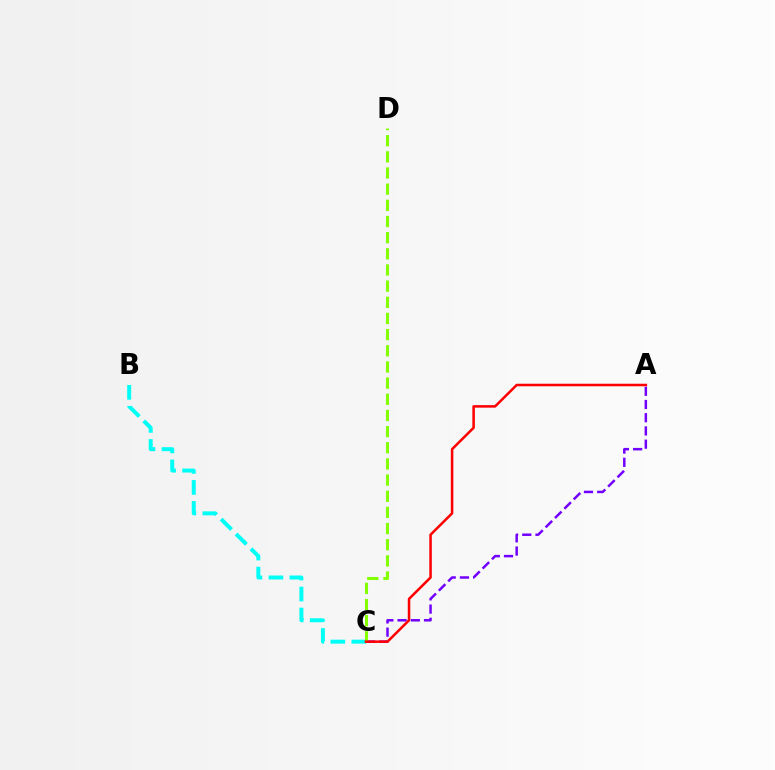{('B', 'C'): [{'color': '#00fff6', 'line_style': 'dashed', 'thickness': 2.85}], ('A', 'C'): [{'color': '#7200ff', 'line_style': 'dashed', 'thickness': 1.8}, {'color': '#ff0000', 'line_style': 'solid', 'thickness': 1.82}], ('C', 'D'): [{'color': '#84ff00', 'line_style': 'dashed', 'thickness': 2.2}]}